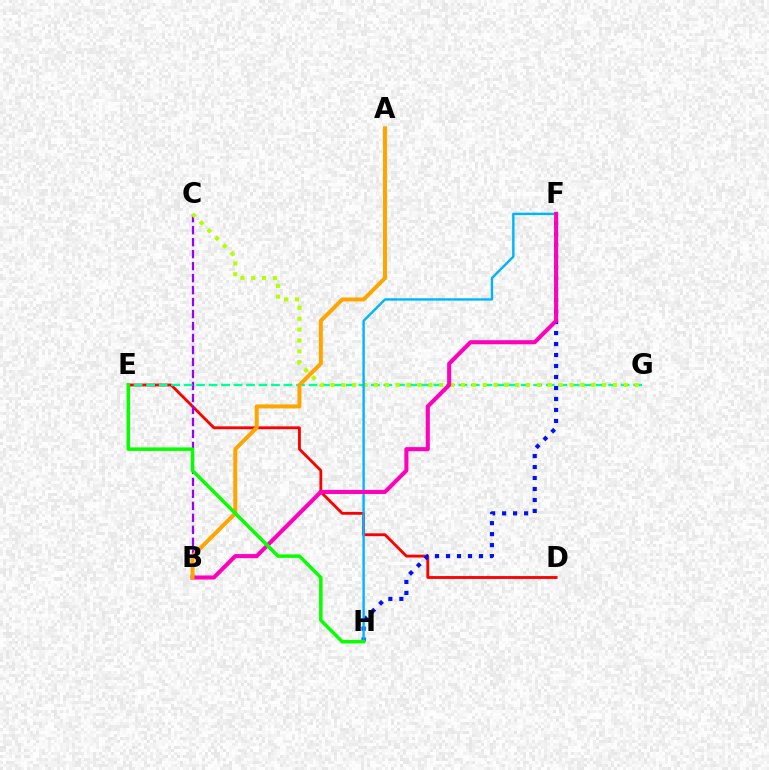{('D', 'E'): [{'color': '#ff0000', 'line_style': 'solid', 'thickness': 2.05}], ('B', 'C'): [{'color': '#9b00ff', 'line_style': 'dashed', 'thickness': 1.63}], ('E', 'G'): [{'color': '#00ff9d', 'line_style': 'dashed', 'thickness': 1.7}], ('F', 'H'): [{'color': '#0010ff', 'line_style': 'dotted', 'thickness': 2.99}, {'color': '#00b5ff', 'line_style': 'solid', 'thickness': 1.73}], ('C', 'G'): [{'color': '#b3ff00', 'line_style': 'dotted', 'thickness': 2.95}], ('B', 'F'): [{'color': '#ff00bd', 'line_style': 'solid', 'thickness': 2.93}], ('A', 'B'): [{'color': '#ffa500', 'line_style': 'solid', 'thickness': 2.87}], ('E', 'H'): [{'color': '#08ff00', 'line_style': 'solid', 'thickness': 2.53}]}